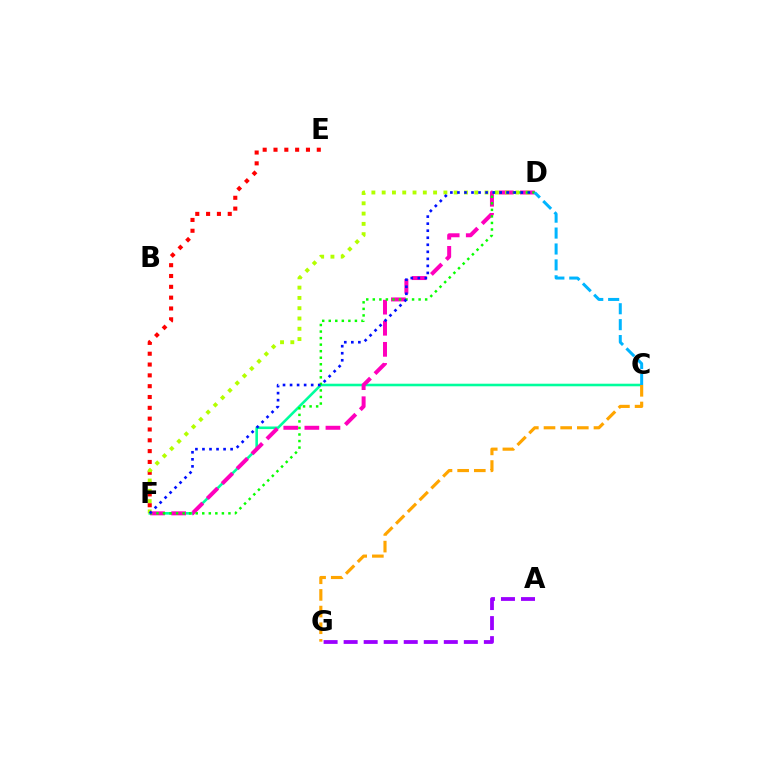{('C', 'F'): [{'color': '#00ff9d', 'line_style': 'solid', 'thickness': 1.86}], ('E', 'F'): [{'color': '#ff0000', 'line_style': 'dotted', 'thickness': 2.94}], ('D', 'F'): [{'color': '#ff00bd', 'line_style': 'dashed', 'thickness': 2.86}, {'color': '#b3ff00', 'line_style': 'dotted', 'thickness': 2.79}, {'color': '#08ff00', 'line_style': 'dotted', 'thickness': 1.78}, {'color': '#0010ff', 'line_style': 'dotted', 'thickness': 1.91}], ('C', 'G'): [{'color': '#ffa500', 'line_style': 'dashed', 'thickness': 2.26}], ('C', 'D'): [{'color': '#00b5ff', 'line_style': 'dashed', 'thickness': 2.16}], ('A', 'G'): [{'color': '#9b00ff', 'line_style': 'dashed', 'thickness': 2.72}]}